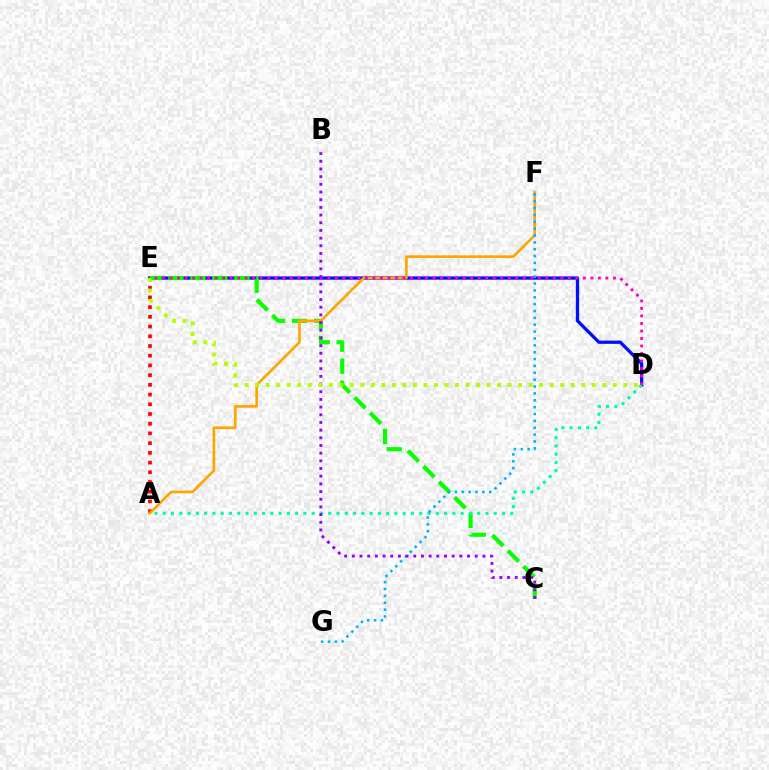{('D', 'E'): [{'color': '#0010ff', 'line_style': 'solid', 'thickness': 2.36}, {'color': '#ff00bd', 'line_style': 'dotted', 'thickness': 2.04}, {'color': '#b3ff00', 'line_style': 'dotted', 'thickness': 2.86}], ('A', 'E'): [{'color': '#ff0000', 'line_style': 'dotted', 'thickness': 2.64}], ('C', 'E'): [{'color': '#08ff00', 'line_style': 'dashed', 'thickness': 2.99}], ('A', 'F'): [{'color': '#ffa500', 'line_style': 'solid', 'thickness': 1.92}], ('A', 'D'): [{'color': '#00ff9d', 'line_style': 'dotted', 'thickness': 2.25}], ('F', 'G'): [{'color': '#00b5ff', 'line_style': 'dotted', 'thickness': 1.87}], ('B', 'C'): [{'color': '#9b00ff', 'line_style': 'dotted', 'thickness': 2.09}]}